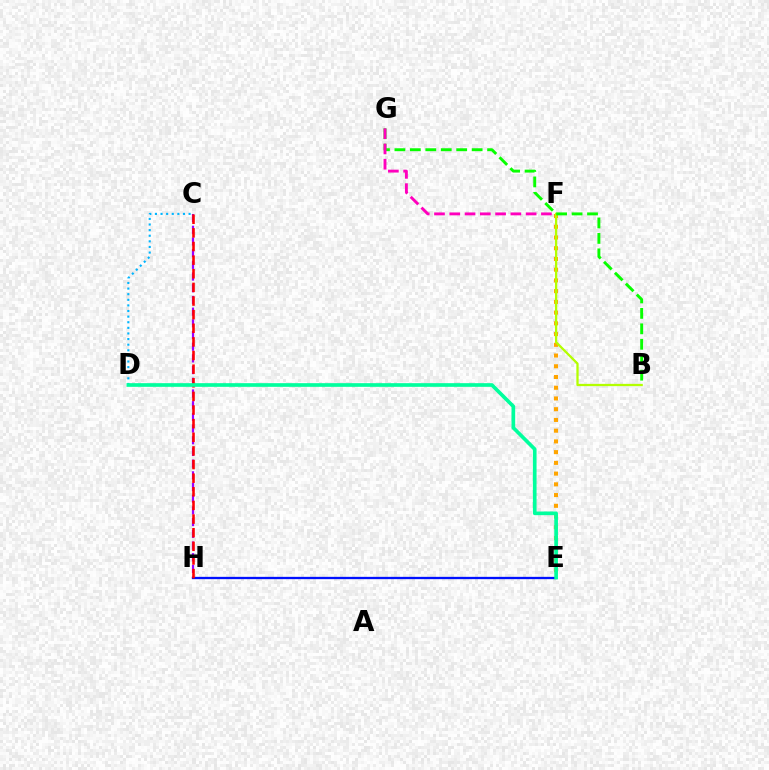{('C', 'H'): [{'color': '#9b00ff', 'line_style': 'dashed', 'thickness': 1.59}, {'color': '#ff0000', 'line_style': 'dashed', 'thickness': 1.85}], ('E', 'H'): [{'color': '#0010ff', 'line_style': 'solid', 'thickness': 1.66}], ('C', 'D'): [{'color': '#00b5ff', 'line_style': 'dotted', 'thickness': 1.52}], ('E', 'F'): [{'color': '#ffa500', 'line_style': 'dotted', 'thickness': 2.92}], ('B', 'F'): [{'color': '#b3ff00', 'line_style': 'solid', 'thickness': 1.64}], ('D', 'E'): [{'color': '#00ff9d', 'line_style': 'solid', 'thickness': 2.64}], ('B', 'G'): [{'color': '#08ff00', 'line_style': 'dashed', 'thickness': 2.1}], ('F', 'G'): [{'color': '#ff00bd', 'line_style': 'dashed', 'thickness': 2.07}]}